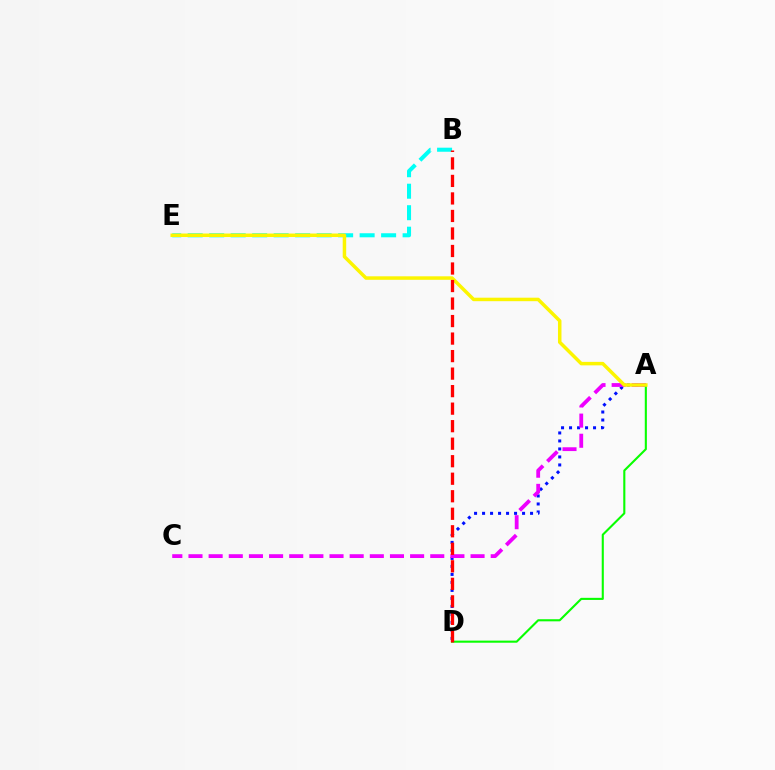{('A', 'D'): [{'color': '#0010ff', 'line_style': 'dotted', 'thickness': 2.17}, {'color': '#08ff00', 'line_style': 'solid', 'thickness': 1.51}], ('A', 'C'): [{'color': '#ee00ff', 'line_style': 'dashed', 'thickness': 2.74}], ('B', 'E'): [{'color': '#00fff6', 'line_style': 'dashed', 'thickness': 2.92}], ('A', 'E'): [{'color': '#fcf500', 'line_style': 'solid', 'thickness': 2.51}], ('B', 'D'): [{'color': '#ff0000', 'line_style': 'dashed', 'thickness': 2.38}]}